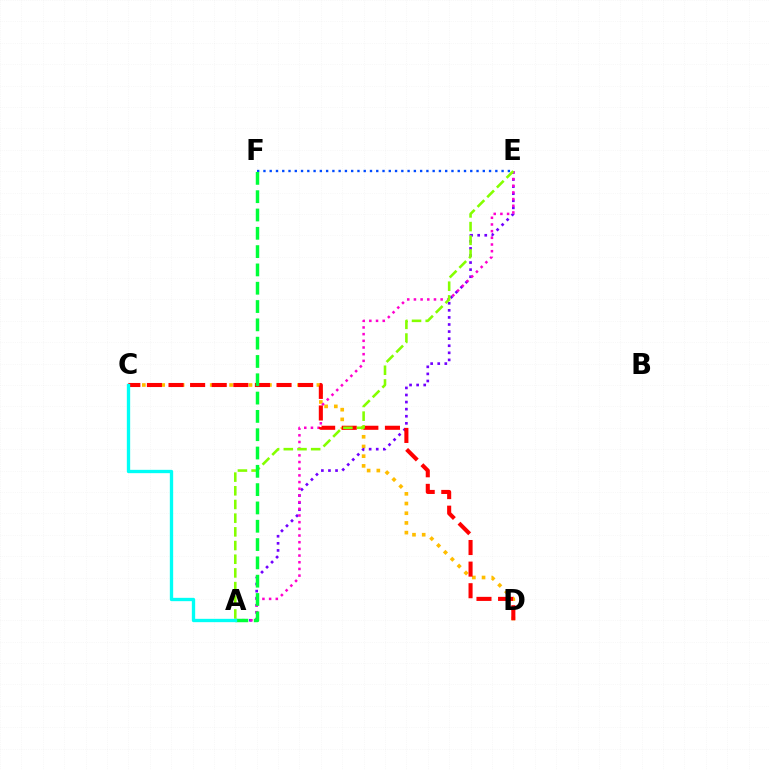{('C', 'D'): [{'color': '#ffbd00', 'line_style': 'dotted', 'thickness': 2.64}, {'color': '#ff0000', 'line_style': 'dashed', 'thickness': 2.93}], ('A', 'E'): [{'color': '#7200ff', 'line_style': 'dotted', 'thickness': 1.92}, {'color': '#ff00cf', 'line_style': 'dotted', 'thickness': 1.82}, {'color': '#84ff00', 'line_style': 'dashed', 'thickness': 1.86}], ('E', 'F'): [{'color': '#004bff', 'line_style': 'dotted', 'thickness': 1.7}], ('A', 'F'): [{'color': '#00ff39', 'line_style': 'dashed', 'thickness': 2.49}], ('A', 'C'): [{'color': '#00fff6', 'line_style': 'solid', 'thickness': 2.4}]}